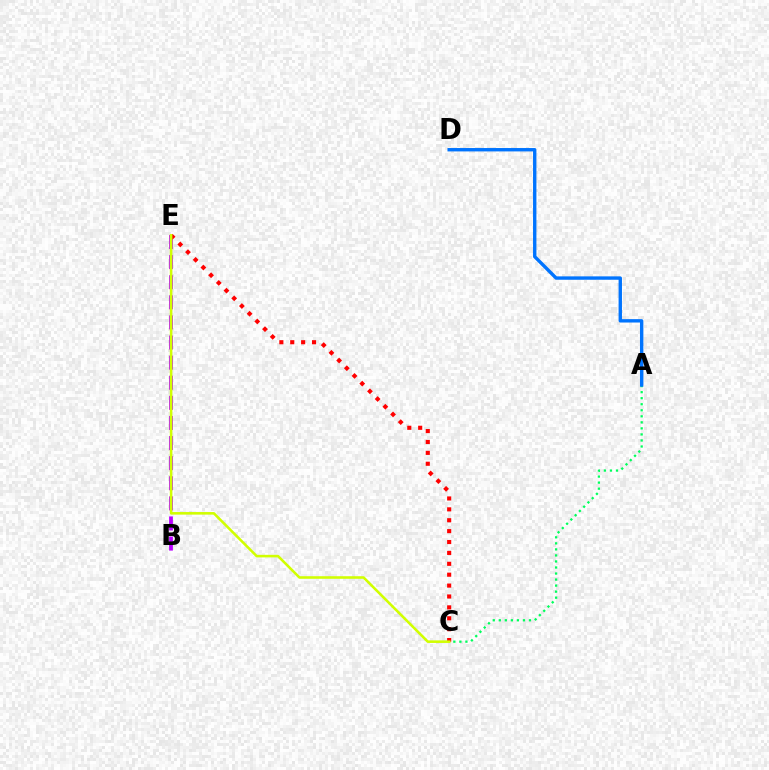{('A', 'C'): [{'color': '#00ff5c', 'line_style': 'dotted', 'thickness': 1.64}], ('A', 'D'): [{'color': '#0074ff', 'line_style': 'solid', 'thickness': 2.43}], ('B', 'E'): [{'color': '#b900ff', 'line_style': 'dashed', 'thickness': 2.73}], ('C', 'E'): [{'color': '#ff0000', 'line_style': 'dotted', 'thickness': 2.96}, {'color': '#d1ff00', 'line_style': 'solid', 'thickness': 1.85}]}